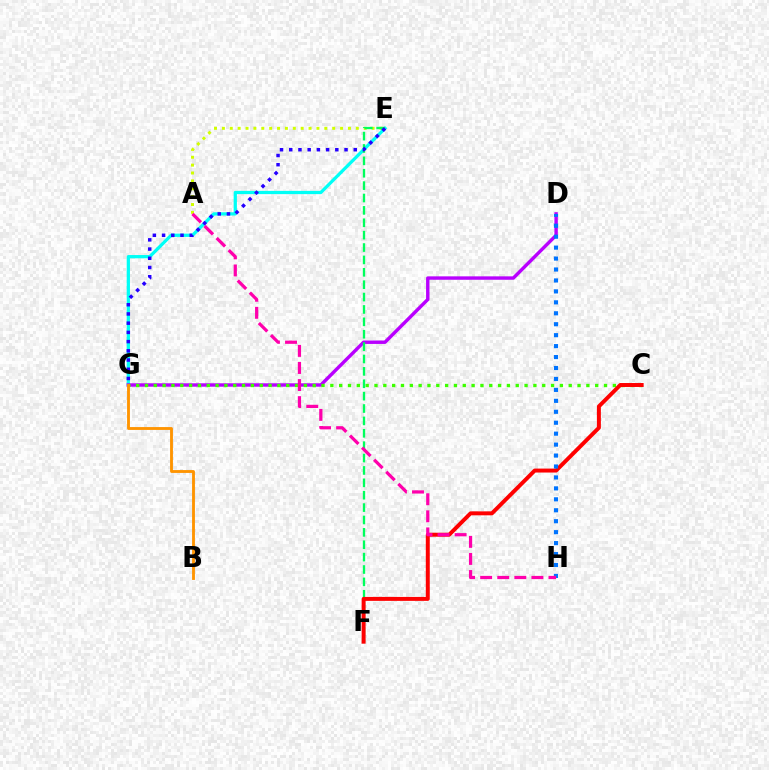{('A', 'E'): [{'color': '#d1ff00', 'line_style': 'dotted', 'thickness': 2.14}], ('E', 'G'): [{'color': '#00fff6', 'line_style': 'solid', 'thickness': 2.34}, {'color': '#2500ff', 'line_style': 'dotted', 'thickness': 2.5}], ('D', 'G'): [{'color': '#b900ff', 'line_style': 'solid', 'thickness': 2.46}], ('C', 'G'): [{'color': '#3dff00', 'line_style': 'dotted', 'thickness': 2.4}], ('E', 'F'): [{'color': '#00ff5c', 'line_style': 'dashed', 'thickness': 1.68}], ('C', 'F'): [{'color': '#ff0000', 'line_style': 'solid', 'thickness': 2.85}], ('B', 'G'): [{'color': '#ff9400', 'line_style': 'solid', 'thickness': 2.05}], ('D', 'H'): [{'color': '#0074ff', 'line_style': 'dotted', 'thickness': 2.97}], ('A', 'H'): [{'color': '#ff00ac', 'line_style': 'dashed', 'thickness': 2.32}]}